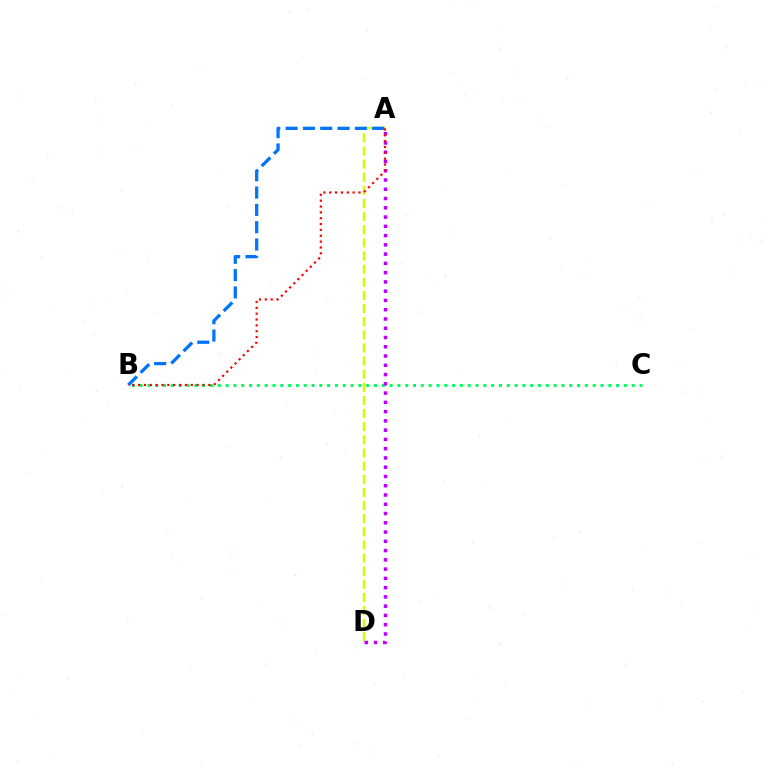{('A', 'D'): [{'color': '#d1ff00', 'line_style': 'dashed', 'thickness': 1.78}, {'color': '#b900ff', 'line_style': 'dotted', 'thickness': 2.52}], ('A', 'B'): [{'color': '#0074ff', 'line_style': 'dashed', 'thickness': 2.35}, {'color': '#ff0000', 'line_style': 'dotted', 'thickness': 1.59}], ('B', 'C'): [{'color': '#00ff5c', 'line_style': 'dotted', 'thickness': 2.12}]}